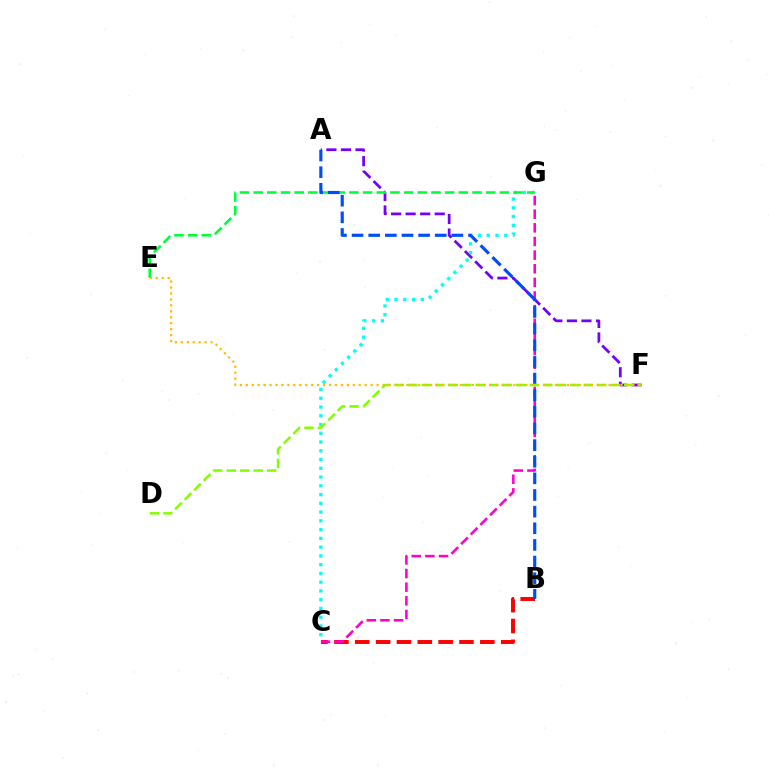{('B', 'C'): [{'color': '#ff0000', 'line_style': 'dashed', 'thickness': 2.83}], ('A', 'F'): [{'color': '#7200ff', 'line_style': 'dashed', 'thickness': 1.98}], ('C', 'G'): [{'color': '#ff00cf', 'line_style': 'dashed', 'thickness': 1.85}, {'color': '#00fff6', 'line_style': 'dotted', 'thickness': 2.38}], ('E', 'G'): [{'color': '#00ff39', 'line_style': 'dashed', 'thickness': 1.86}], ('A', 'B'): [{'color': '#004bff', 'line_style': 'dashed', 'thickness': 2.26}], ('D', 'F'): [{'color': '#84ff00', 'line_style': 'dashed', 'thickness': 1.83}], ('E', 'F'): [{'color': '#ffbd00', 'line_style': 'dotted', 'thickness': 1.62}]}